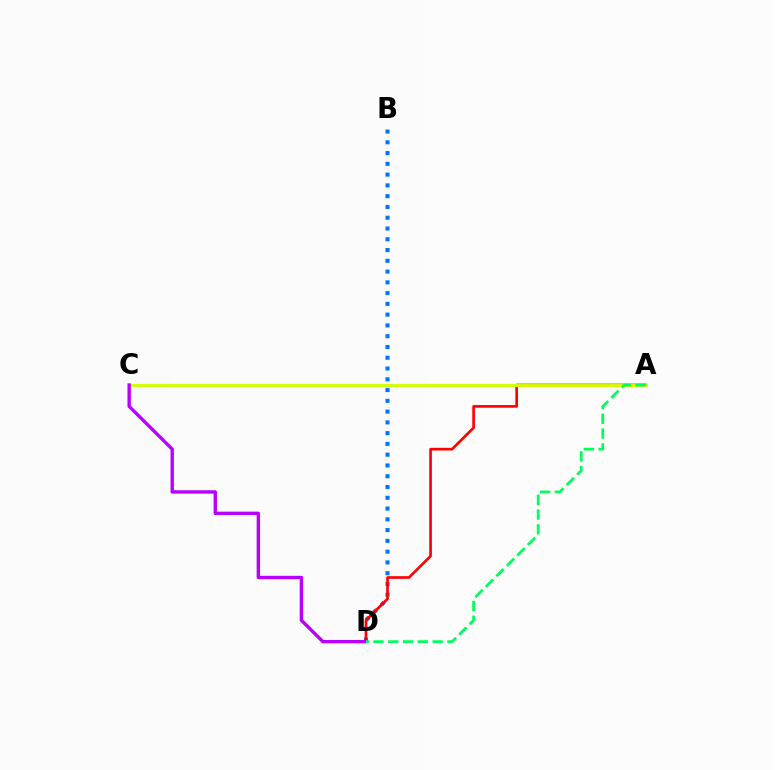{('B', 'D'): [{'color': '#0074ff', 'line_style': 'dotted', 'thickness': 2.93}], ('A', 'D'): [{'color': '#ff0000', 'line_style': 'solid', 'thickness': 1.91}, {'color': '#00ff5c', 'line_style': 'dashed', 'thickness': 2.01}], ('A', 'C'): [{'color': '#d1ff00', 'line_style': 'solid', 'thickness': 2.08}], ('C', 'D'): [{'color': '#b900ff', 'line_style': 'solid', 'thickness': 2.43}]}